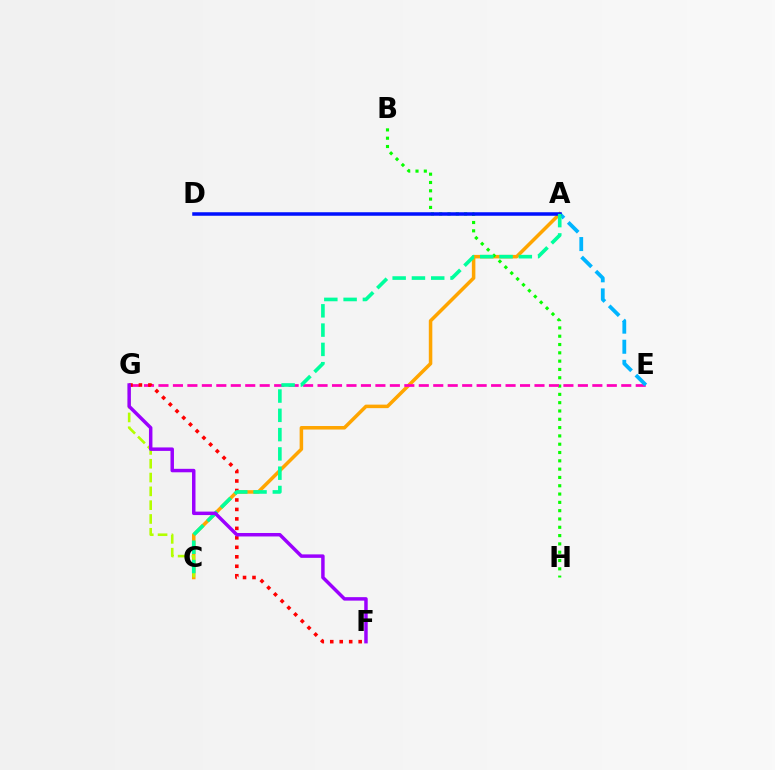{('A', 'C'): [{'color': '#ffa500', 'line_style': 'solid', 'thickness': 2.54}, {'color': '#00ff9d', 'line_style': 'dashed', 'thickness': 2.62}], ('B', 'H'): [{'color': '#08ff00', 'line_style': 'dotted', 'thickness': 2.26}], ('E', 'G'): [{'color': '#ff00bd', 'line_style': 'dashed', 'thickness': 1.96}], ('A', 'E'): [{'color': '#00b5ff', 'line_style': 'dashed', 'thickness': 2.73}], ('C', 'G'): [{'color': '#b3ff00', 'line_style': 'dashed', 'thickness': 1.88}], ('F', 'G'): [{'color': '#ff0000', 'line_style': 'dotted', 'thickness': 2.57}, {'color': '#9b00ff', 'line_style': 'solid', 'thickness': 2.5}], ('A', 'D'): [{'color': '#0010ff', 'line_style': 'solid', 'thickness': 2.53}]}